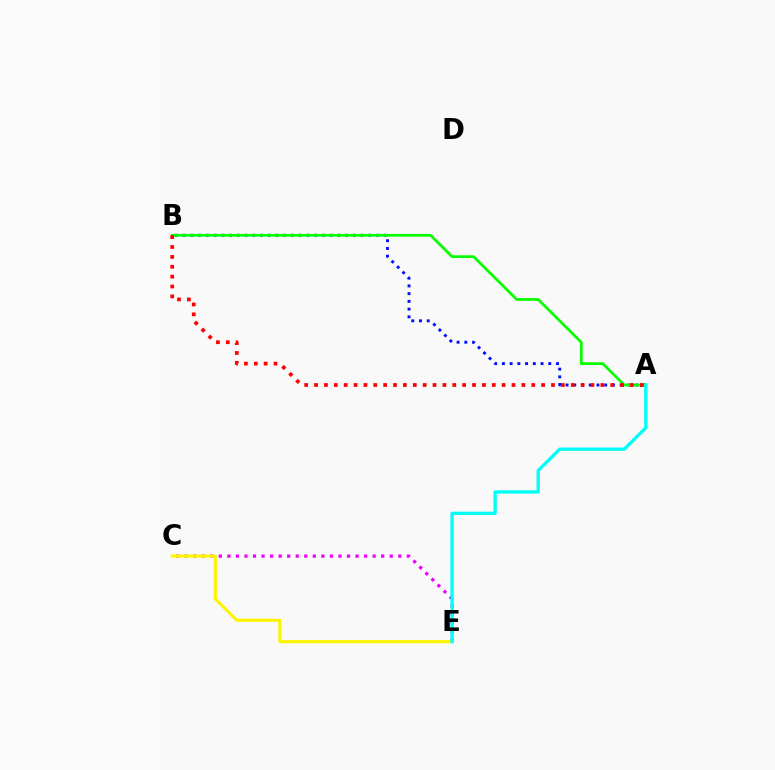{('C', 'E'): [{'color': '#ee00ff', 'line_style': 'dotted', 'thickness': 2.32}, {'color': '#fcf500', 'line_style': 'solid', 'thickness': 2.25}], ('A', 'B'): [{'color': '#0010ff', 'line_style': 'dotted', 'thickness': 2.1}, {'color': '#08ff00', 'line_style': 'solid', 'thickness': 1.97}, {'color': '#ff0000', 'line_style': 'dotted', 'thickness': 2.68}], ('A', 'E'): [{'color': '#00fff6', 'line_style': 'solid', 'thickness': 2.38}]}